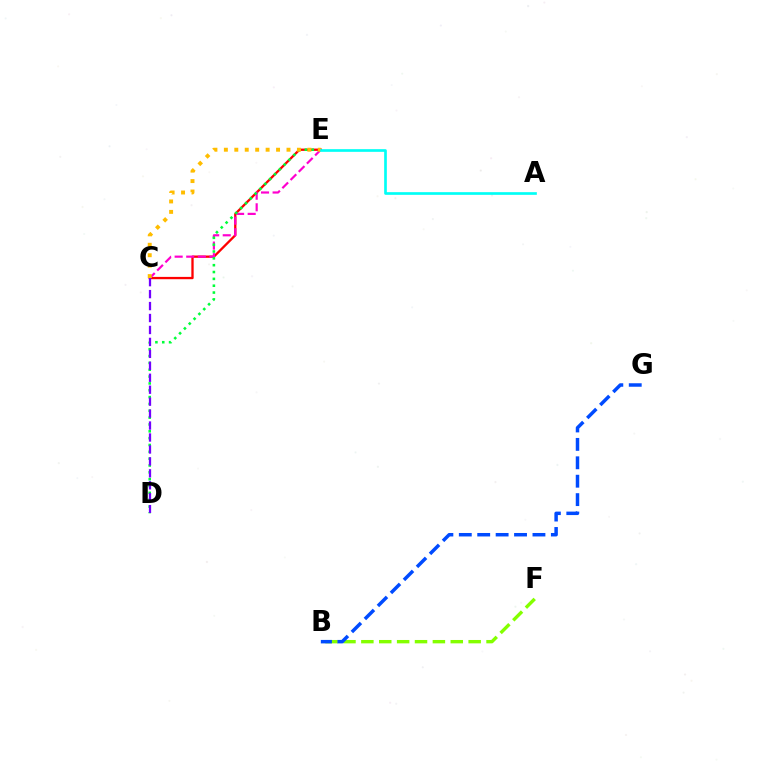{('C', 'E'): [{'color': '#ff0000', 'line_style': 'solid', 'thickness': 1.66}, {'color': '#ff00cf', 'line_style': 'dashed', 'thickness': 1.57}, {'color': '#ffbd00', 'line_style': 'dotted', 'thickness': 2.84}], ('D', 'E'): [{'color': '#00ff39', 'line_style': 'dotted', 'thickness': 1.86}], ('C', 'D'): [{'color': '#7200ff', 'line_style': 'dashed', 'thickness': 1.62}], ('B', 'F'): [{'color': '#84ff00', 'line_style': 'dashed', 'thickness': 2.43}], ('B', 'G'): [{'color': '#004bff', 'line_style': 'dashed', 'thickness': 2.5}], ('A', 'E'): [{'color': '#00fff6', 'line_style': 'solid', 'thickness': 1.92}]}